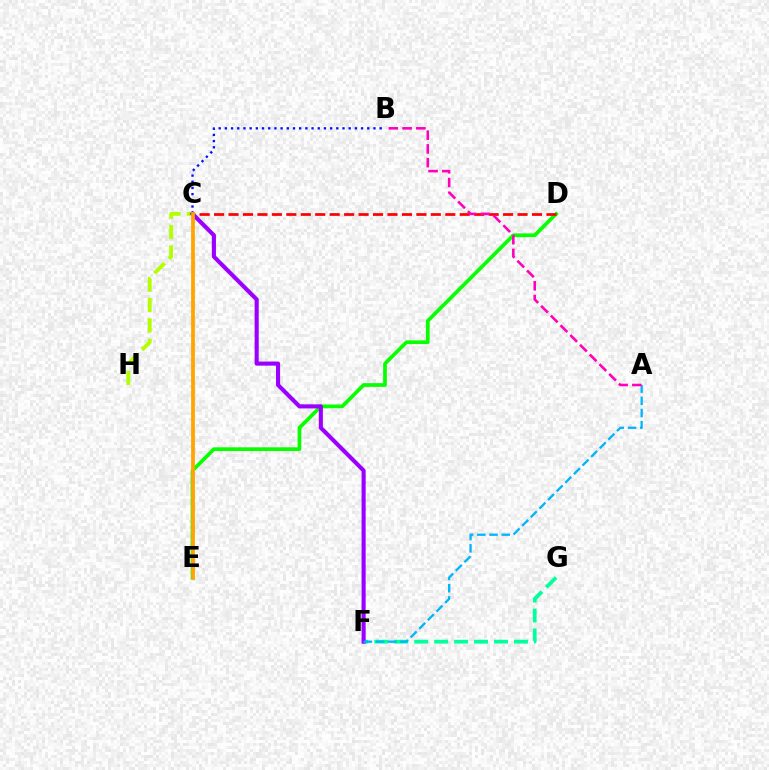{('C', 'H'): [{'color': '#b3ff00', 'line_style': 'dashed', 'thickness': 2.78}], ('D', 'E'): [{'color': '#08ff00', 'line_style': 'solid', 'thickness': 2.67}], ('C', 'D'): [{'color': '#ff0000', 'line_style': 'dashed', 'thickness': 1.96}], ('F', 'G'): [{'color': '#00ff9d', 'line_style': 'dashed', 'thickness': 2.71}], ('C', 'F'): [{'color': '#9b00ff', 'line_style': 'solid', 'thickness': 2.95}], ('B', 'C'): [{'color': '#0010ff', 'line_style': 'dotted', 'thickness': 1.68}], ('A', 'F'): [{'color': '#00b5ff', 'line_style': 'dashed', 'thickness': 1.66}], ('C', 'E'): [{'color': '#ffa500', 'line_style': 'solid', 'thickness': 2.71}], ('A', 'B'): [{'color': '#ff00bd', 'line_style': 'dashed', 'thickness': 1.87}]}